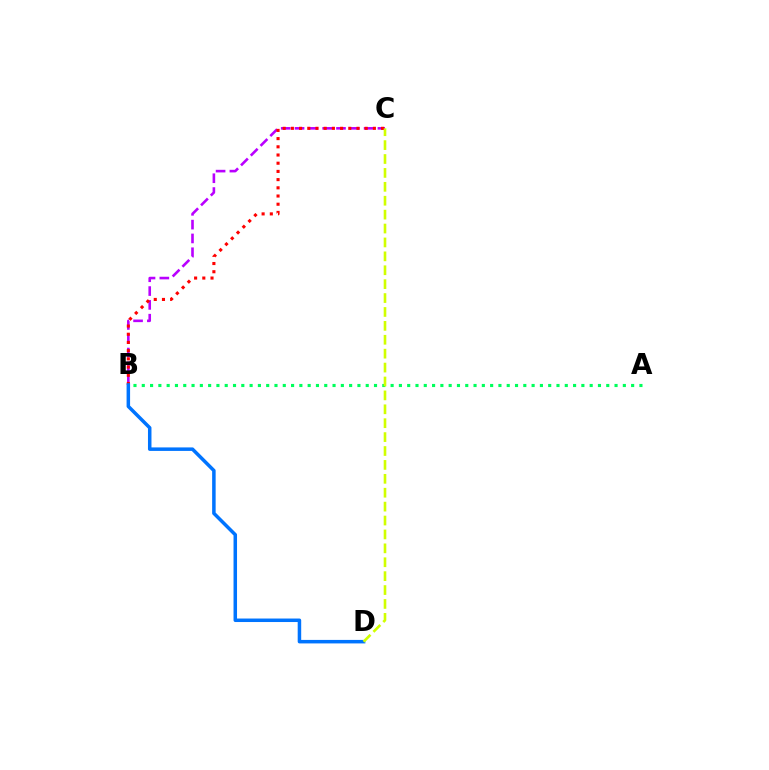{('B', 'C'): [{'color': '#b900ff', 'line_style': 'dashed', 'thickness': 1.88}, {'color': '#ff0000', 'line_style': 'dotted', 'thickness': 2.23}], ('A', 'B'): [{'color': '#00ff5c', 'line_style': 'dotted', 'thickness': 2.25}], ('B', 'D'): [{'color': '#0074ff', 'line_style': 'solid', 'thickness': 2.52}], ('C', 'D'): [{'color': '#d1ff00', 'line_style': 'dashed', 'thickness': 1.89}]}